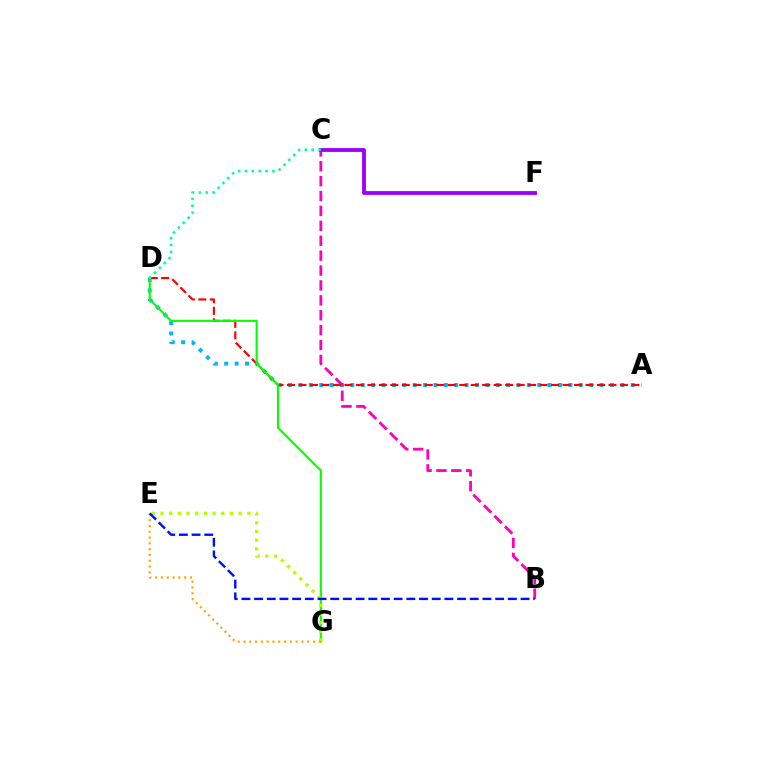{('A', 'D'): [{'color': '#00b5ff', 'line_style': 'dotted', 'thickness': 2.82}, {'color': '#ff0000', 'line_style': 'dashed', 'thickness': 1.56}], ('B', 'C'): [{'color': '#ff00bd', 'line_style': 'dashed', 'thickness': 2.02}], ('C', 'F'): [{'color': '#9b00ff', 'line_style': 'solid', 'thickness': 2.76}], ('D', 'G'): [{'color': '#08ff00', 'line_style': 'solid', 'thickness': 1.55}], ('E', 'G'): [{'color': '#b3ff00', 'line_style': 'dotted', 'thickness': 2.36}, {'color': '#ffa500', 'line_style': 'dotted', 'thickness': 1.57}], ('B', 'E'): [{'color': '#0010ff', 'line_style': 'dashed', 'thickness': 1.72}], ('C', 'D'): [{'color': '#00ff9d', 'line_style': 'dotted', 'thickness': 1.87}]}